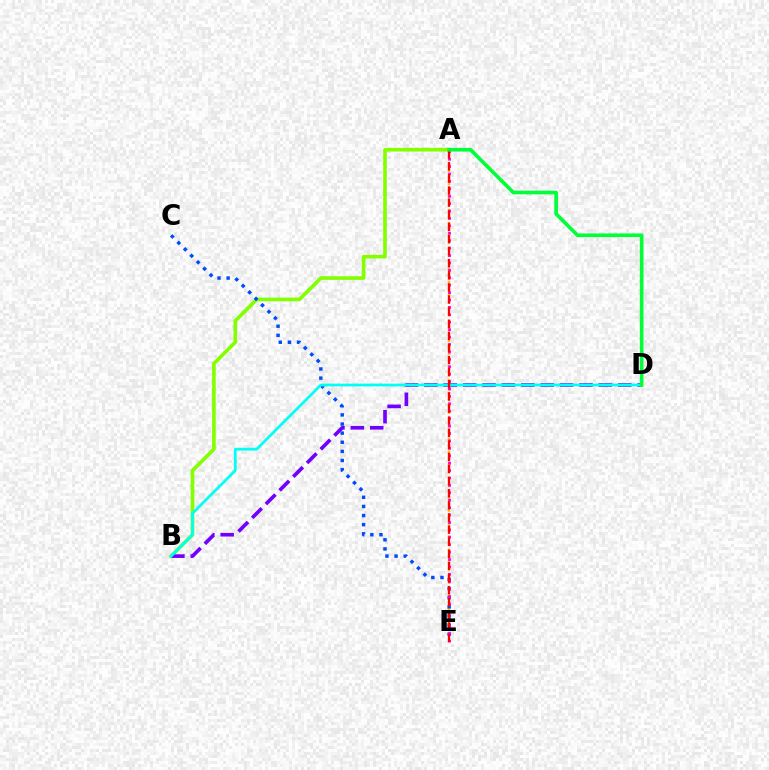{('A', 'B'): [{'color': '#84ff00', 'line_style': 'solid', 'thickness': 2.62}], ('B', 'D'): [{'color': '#7200ff', 'line_style': 'dashed', 'thickness': 2.63}, {'color': '#00fff6', 'line_style': 'solid', 'thickness': 1.99}], ('A', 'E'): [{'color': '#ffbd00', 'line_style': 'dotted', 'thickness': 1.78}, {'color': '#ff00cf', 'line_style': 'dotted', 'thickness': 2.01}, {'color': '#ff0000', 'line_style': 'dashed', 'thickness': 1.64}], ('C', 'E'): [{'color': '#004bff', 'line_style': 'dotted', 'thickness': 2.48}], ('A', 'D'): [{'color': '#00ff39', 'line_style': 'solid', 'thickness': 2.63}]}